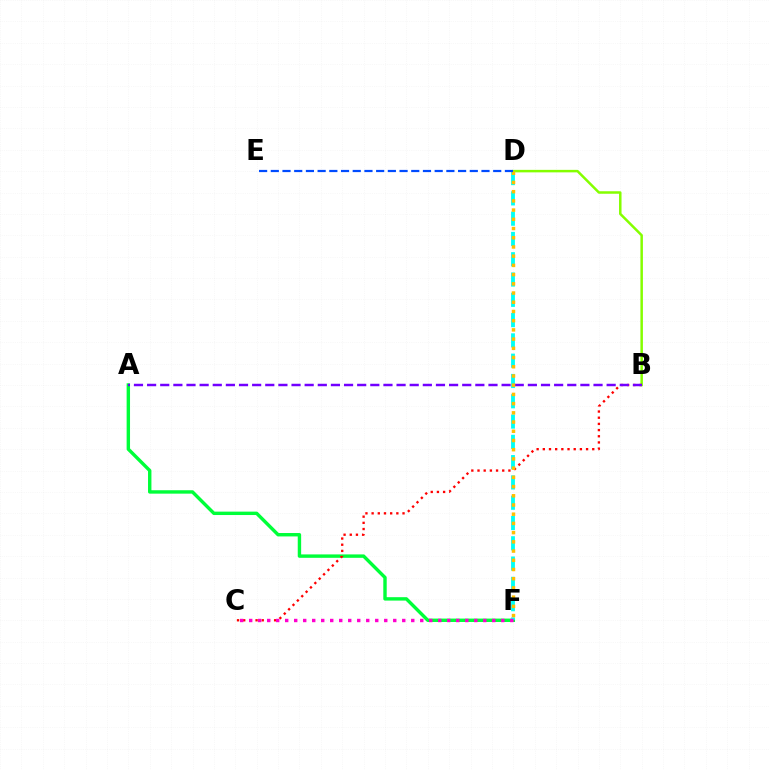{('A', 'F'): [{'color': '#00ff39', 'line_style': 'solid', 'thickness': 2.45}], ('D', 'F'): [{'color': '#00fff6', 'line_style': 'dashed', 'thickness': 2.76}, {'color': '#ffbd00', 'line_style': 'dotted', 'thickness': 2.5}], ('B', 'D'): [{'color': '#84ff00', 'line_style': 'solid', 'thickness': 1.8}], ('B', 'C'): [{'color': '#ff0000', 'line_style': 'dotted', 'thickness': 1.68}], ('C', 'F'): [{'color': '#ff00cf', 'line_style': 'dotted', 'thickness': 2.45}], ('A', 'B'): [{'color': '#7200ff', 'line_style': 'dashed', 'thickness': 1.78}], ('D', 'E'): [{'color': '#004bff', 'line_style': 'dashed', 'thickness': 1.59}]}